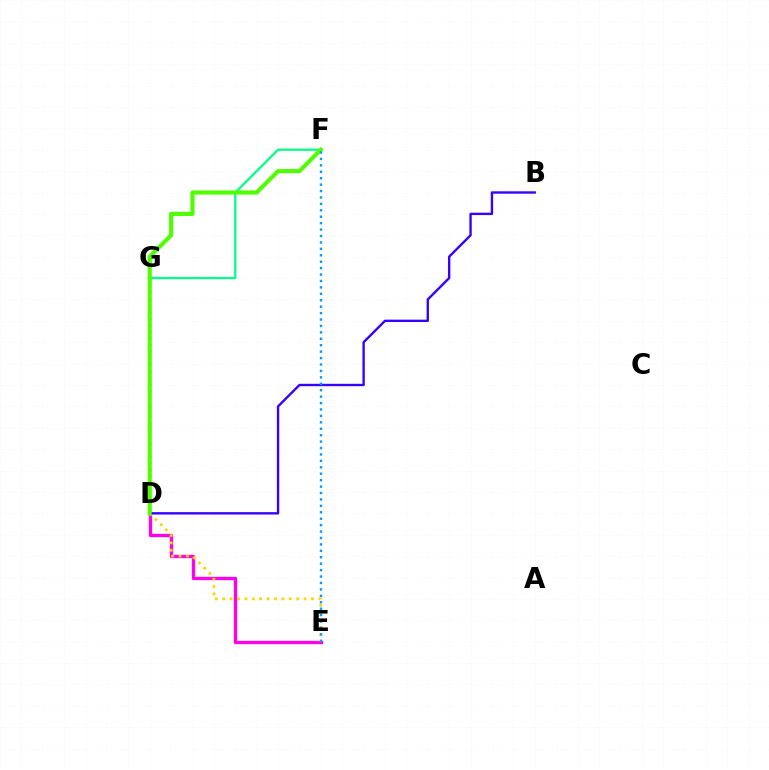{('D', 'E'): [{'color': '#ff00ed', 'line_style': 'solid', 'thickness': 2.4}, {'color': '#ffd500', 'line_style': 'dotted', 'thickness': 2.01}], ('D', 'G'): [{'color': '#ff0000', 'line_style': 'dotted', 'thickness': 1.79}], ('F', 'G'): [{'color': '#00ff86', 'line_style': 'solid', 'thickness': 1.61}], ('B', 'D'): [{'color': '#3700ff', 'line_style': 'solid', 'thickness': 1.71}], ('D', 'F'): [{'color': '#4fff00', 'line_style': 'solid', 'thickness': 2.98}], ('E', 'F'): [{'color': '#009eff', 'line_style': 'dotted', 'thickness': 1.75}]}